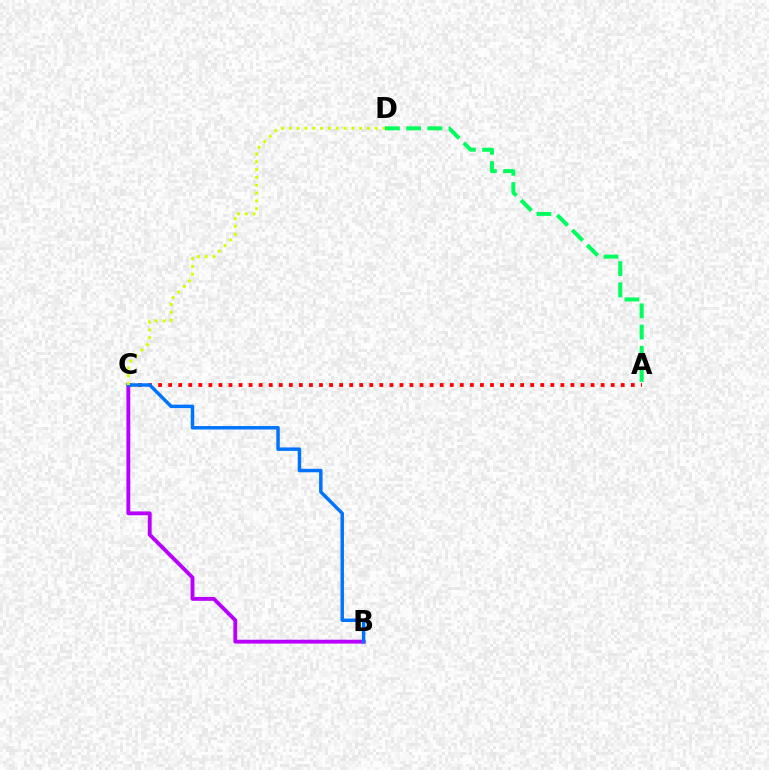{('A', 'D'): [{'color': '#00ff5c', 'line_style': 'dashed', 'thickness': 2.88}], ('A', 'C'): [{'color': '#ff0000', 'line_style': 'dotted', 'thickness': 2.73}], ('B', 'C'): [{'color': '#b900ff', 'line_style': 'solid', 'thickness': 2.77}, {'color': '#0074ff', 'line_style': 'solid', 'thickness': 2.5}], ('C', 'D'): [{'color': '#d1ff00', 'line_style': 'dotted', 'thickness': 2.12}]}